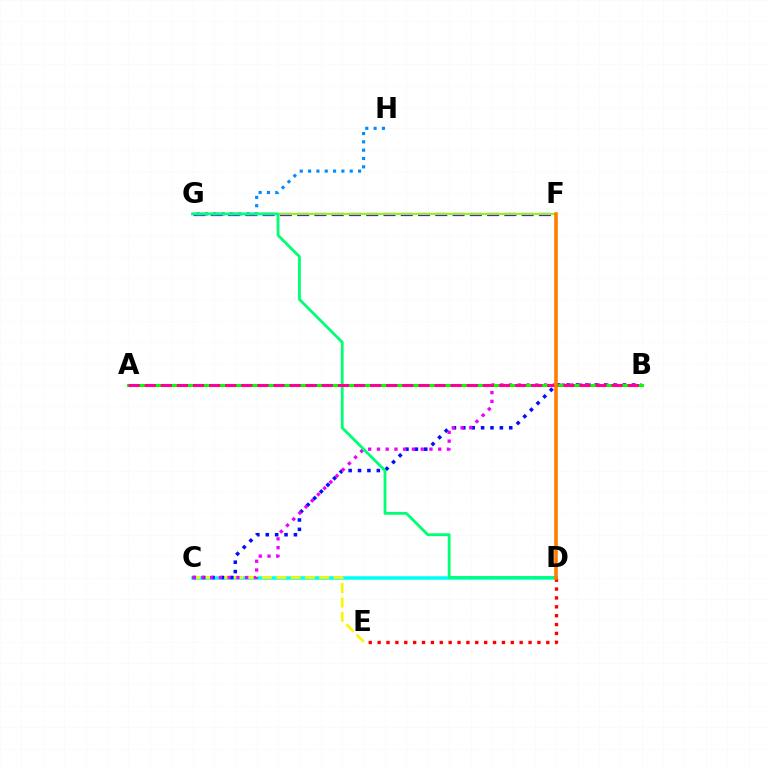{('F', 'G'): [{'color': '#7200ff', 'line_style': 'dashed', 'thickness': 2.35}, {'color': '#84ff00', 'line_style': 'solid', 'thickness': 1.5}], ('C', 'D'): [{'color': '#00fff6', 'line_style': 'solid', 'thickness': 2.54}], ('C', 'E'): [{'color': '#fcf500', 'line_style': 'dashed', 'thickness': 1.95}], ('B', 'C'): [{'color': '#0010ff', 'line_style': 'dotted', 'thickness': 2.55}, {'color': '#ee00ff', 'line_style': 'dotted', 'thickness': 2.38}], ('G', 'H'): [{'color': '#008cff', 'line_style': 'dotted', 'thickness': 2.26}], ('D', 'G'): [{'color': '#00ff74', 'line_style': 'solid', 'thickness': 2.03}], ('D', 'E'): [{'color': '#ff0000', 'line_style': 'dotted', 'thickness': 2.41}], ('A', 'B'): [{'color': '#08ff00', 'line_style': 'solid', 'thickness': 2.18}, {'color': '#ff0094', 'line_style': 'dashed', 'thickness': 2.19}], ('D', 'F'): [{'color': '#ff7c00', 'line_style': 'solid', 'thickness': 2.58}]}